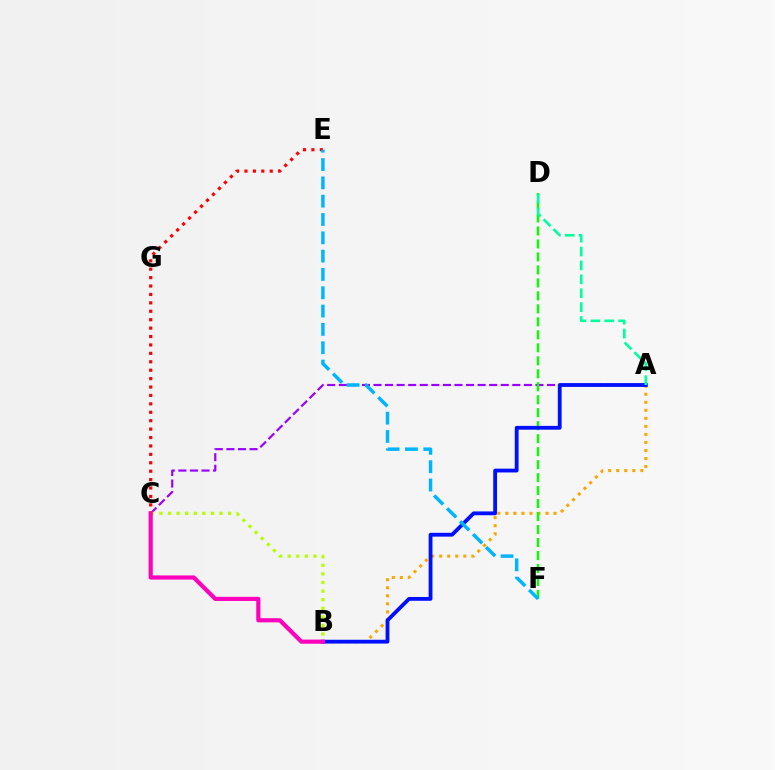{('A', 'C'): [{'color': '#9b00ff', 'line_style': 'dashed', 'thickness': 1.57}], ('A', 'B'): [{'color': '#ffa500', 'line_style': 'dotted', 'thickness': 2.18}, {'color': '#0010ff', 'line_style': 'solid', 'thickness': 2.74}], ('C', 'E'): [{'color': '#ff0000', 'line_style': 'dotted', 'thickness': 2.29}], ('B', 'C'): [{'color': '#b3ff00', 'line_style': 'dotted', 'thickness': 2.33}, {'color': '#ff00bd', 'line_style': 'solid', 'thickness': 3.0}], ('D', 'F'): [{'color': '#08ff00', 'line_style': 'dashed', 'thickness': 1.76}], ('A', 'D'): [{'color': '#00ff9d', 'line_style': 'dashed', 'thickness': 1.89}], ('E', 'F'): [{'color': '#00b5ff', 'line_style': 'dashed', 'thickness': 2.49}]}